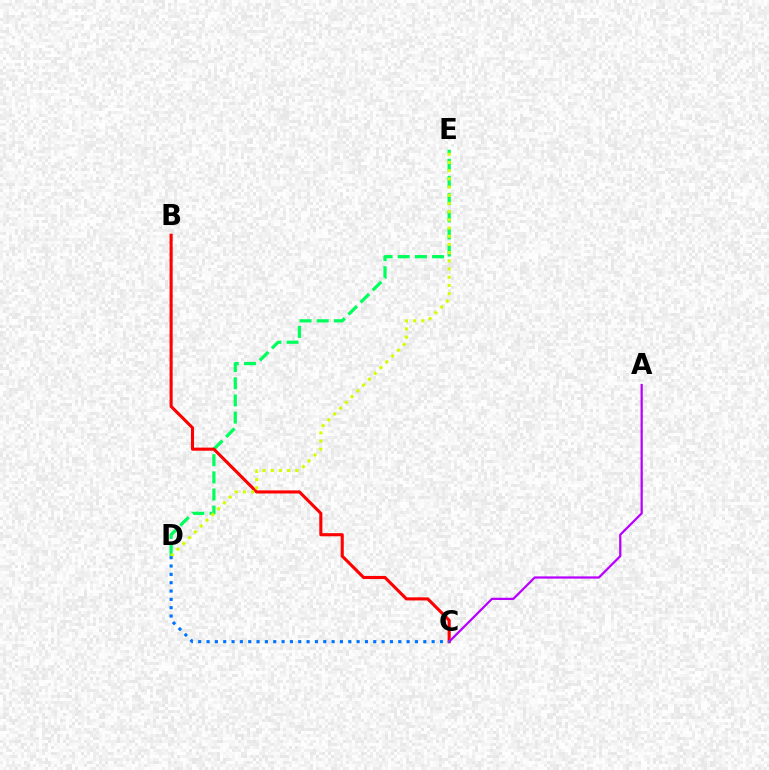{('D', 'E'): [{'color': '#00ff5c', 'line_style': 'dashed', 'thickness': 2.33}, {'color': '#d1ff00', 'line_style': 'dotted', 'thickness': 2.23}], ('B', 'C'): [{'color': '#ff0000', 'line_style': 'solid', 'thickness': 2.23}], ('A', 'C'): [{'color': '#b900ff', 'line_style': 'solid', 'thickness': 1.62}], ('C', 'D'): [{'color': '#0074ff', 'line_style': 'dotted', 'thickness': 2.27}]}